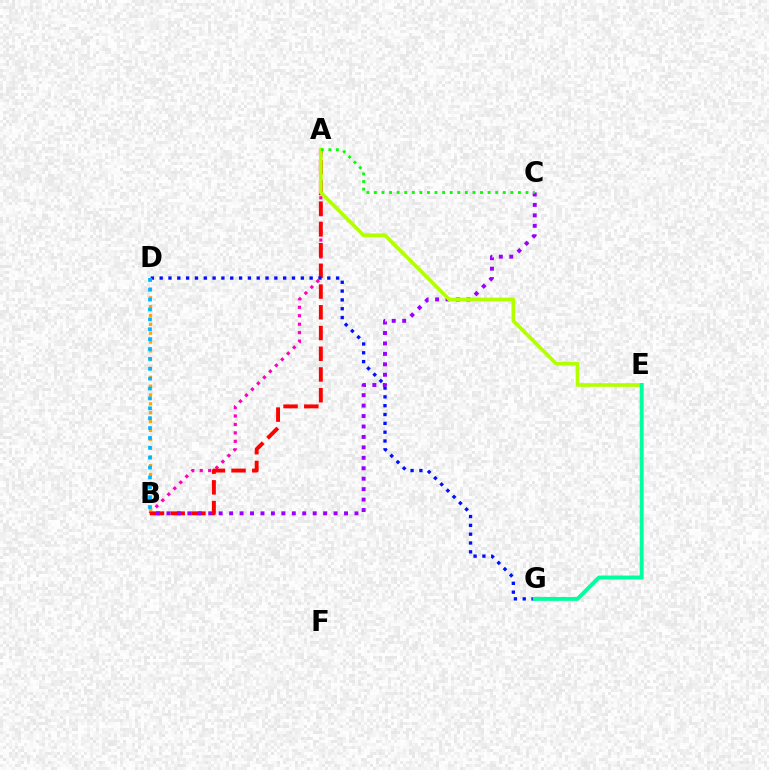{('A', 'B'): [{'color': '#ff00bd', 'line_style': 'dotted', 'thickness': 2.3}, {'color': '#ff0000', 'line_style': 'dashed', 'thickness': 2.82}], ('D', 'G'): [{'color': '#0010ff', 'line_style': 'dotted', 'thickness': 2.4}], ('B', 'C'): [{'color': '#9b00ff', 'line_style': 'dotted', 'thickness': 2.84}], ('A', 'E'): [{'color': '#b3ff00', 'line_style': 'solid', 'thickness': 2.64}], ('B', 'D'): [{'color': '#ffa500', 'line_style': 'dotted', 'thickness': 2.4}, {'color': '#00b5ff', 'line_style': 'dotted', 'thickness': 2.68}], ('A', 'C'): [{'color': '#08ff00', 'line_style': 'dotted', 'thickness': 2.06}], ('E', 'G'): [{'color': '#00ff9d', 'line_style': 'solid', 'thickness': 2.81}]}